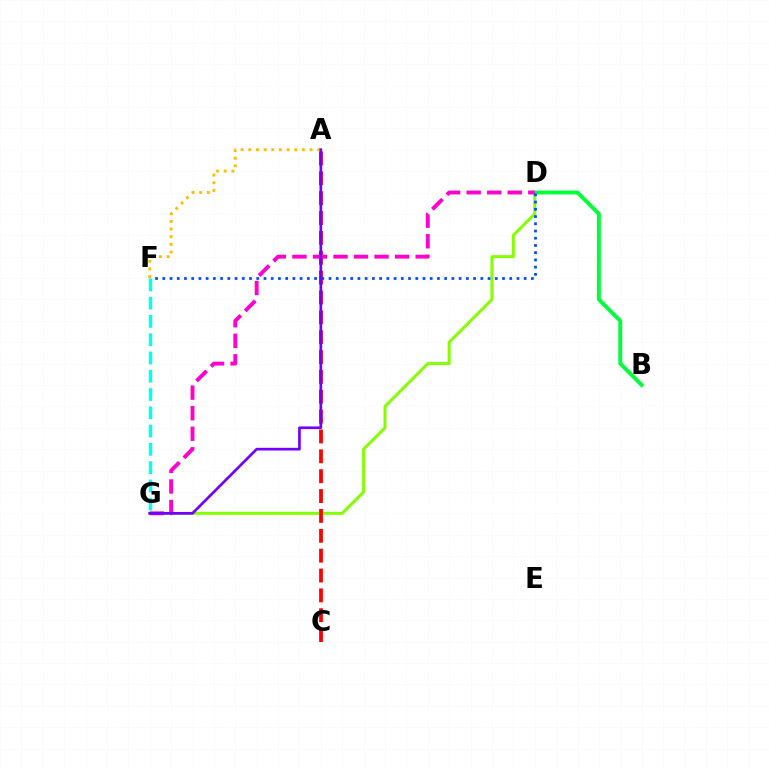{('D', 'G'): [{'color': '#84ff00', 'line_style': 'solid', 'thickness': 2.16}, {'color': '#ff00cf', 'line_style': 'dashed', 'thickness': 2.79}], ('A', 'C'): [{'color': '#ff0000', 'line_style': 'dashed', 'thickness': 2.7}], ('B', 'D'): [{'color': '#00ff39', 'line_style': 'solid', 'thickness': 2.81}], ('A', 'F'): [{'color': '#ffbd00', 'line_style': 'dotted', 'thickness': 2.08}], ('D', 'F'): [{'color': '#004bff', 'line_style': 'dotted', 'thickness': 1.96}], ('F', 'G'): [{'color': '#00fff6', 'line_style': 'dashed', 'thickness': 2.48}], ('A', 'G'): [{'color': '#7200ff', 'line_style': 'solid', 'thickness': 1.93}]}